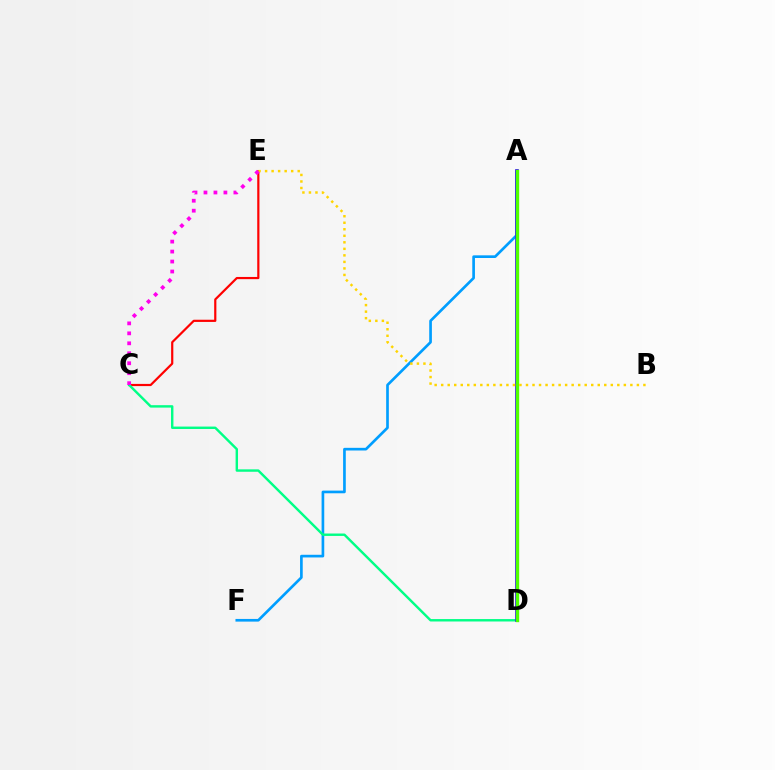{('C', 'E'): [{'color': '#ff0000', 'line_style': 'solid', 'thickness': 1.58}, {'color': '#ff00ed', 'line_style': 'dotted', 'thickness': 2.71}], ('A', 'F'): [{'color': '#009eff', 'line_style': 'solid', 'thickness': 1.92}], ('C', 'D'): [{'color': '#00ff86', 'line_style': 'solid', 'thickness': 1.74}], ('A', 'D'): [{'color': '#3700ff', 'line_style': 'solid', 'thickness': 2.63}, {'color': '#4fff00', 'line_style': 'solid', 'thickness': 2.43}], ('B', 'E'): [{'color': '#ffd500', 'line_style': 'dotted', 'thickness': 1.77}]}